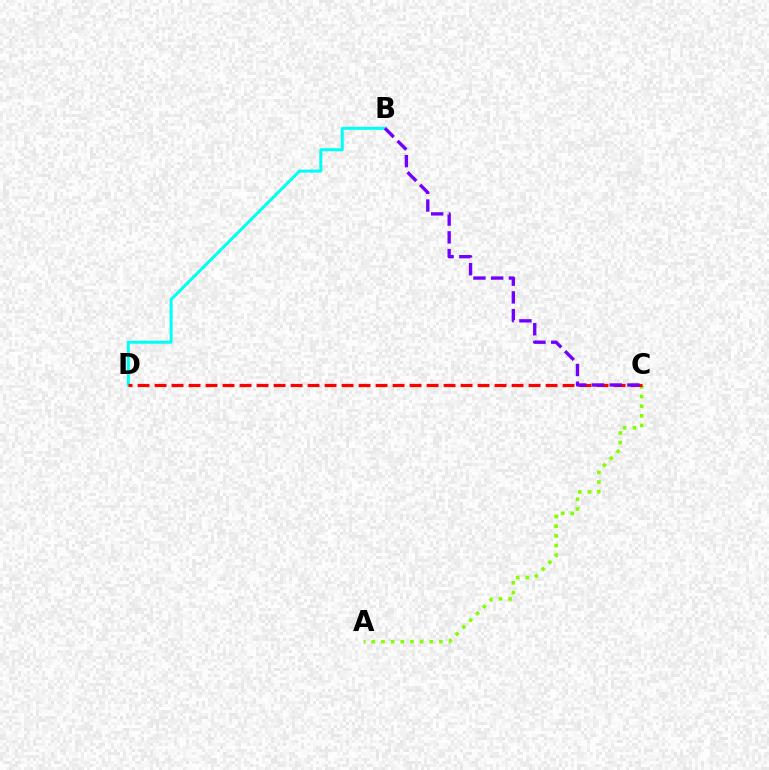{('B', 'D'): [{'color': '#00fff6', 'line_style': 'solid', 'thickness': 2.16}], ('A', 'C'): [{'color': '#84ff00', 'line_style': 'dotted', 'thickness': 2.62}], ('C', 'D'): [{'color': '#ff0000', 'line_style': 'dashed', 'thickness': 2.31}], ('B', 'C'): [{'color': '#7200ff', 'line_style': 'dashed', 'thickness': 2.41}]}